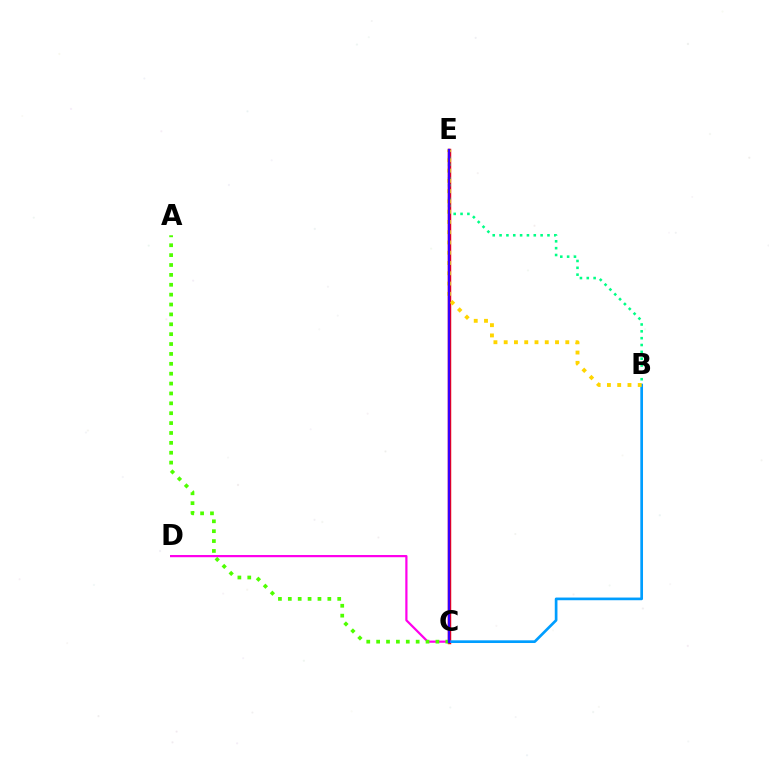{('C', 'E'): [{'color': '#ff0000', 'line_style': 'solid', 'thickness': 2.48}, {'color': '#3700ff', 'line_style': 'solid', 'thickness': 1.71}], ('B', 'E'): [{'color': '#00ff86', 'line_style': 'dotted', 'thickness': 1.86}, {'color': '#ffd500', 'line_style': 'dotted', 'thickness': 2.79}], ('B', 'C'): [{'color': '#009eff', 'line_style': 'solid', 'thickness': 1.93}], ('C', 'D'): [{'color': '#ff00ed', 'line_style': 'solid', 'thickness': 1.6}], ('A', 'C'): [{'color': '#4fff00', 'line_style': 'dotted', 'thickness': 2.68}]}